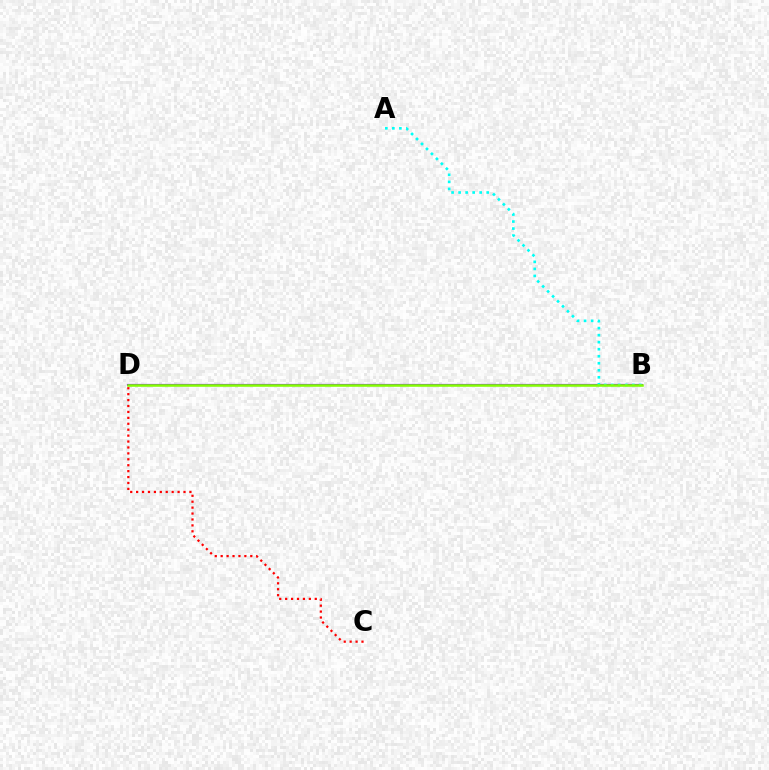{('C', 'D'): [{'color': '#ff0000', 'line_style': 'dotted', 'thickness': 1.61}], ('B', 'D'): [{'color': '#7200ff', 'line_style': 'solid', 'thickness': 1.57}, {'color': '#84ff00', 'line_style': 'solid', 'thickness': 1.81}], ('A', 'B'): [{'color': '#00fff6', 'line_style': 'dotted', 'thickness': 1.91}]}